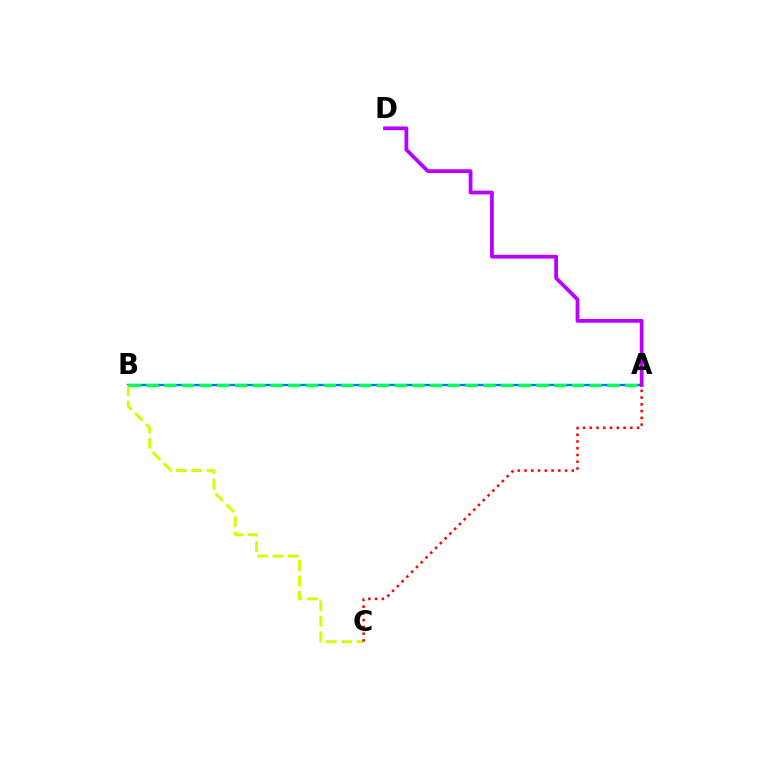{('A', 'B'): [{'color': '#0074ff', 'line_style': 'solid', 'thickness': 1.65}, {'color': '#00ff5c', 'line_style': 'dashed', 'thickness': 2.41}], ('B', 'C'): [{'color': '#d1ff00', 'line_style': 'dashed', 'thickness': 2.1}], ('A', 'D'): [{'color': '#b900ff', 'line_style': 'solid', 'thickness': 2.72}], ('A', 'C'): [{'color': '#ff0000', 'line_style': 'dotted', 'thickness': 1.83}]}